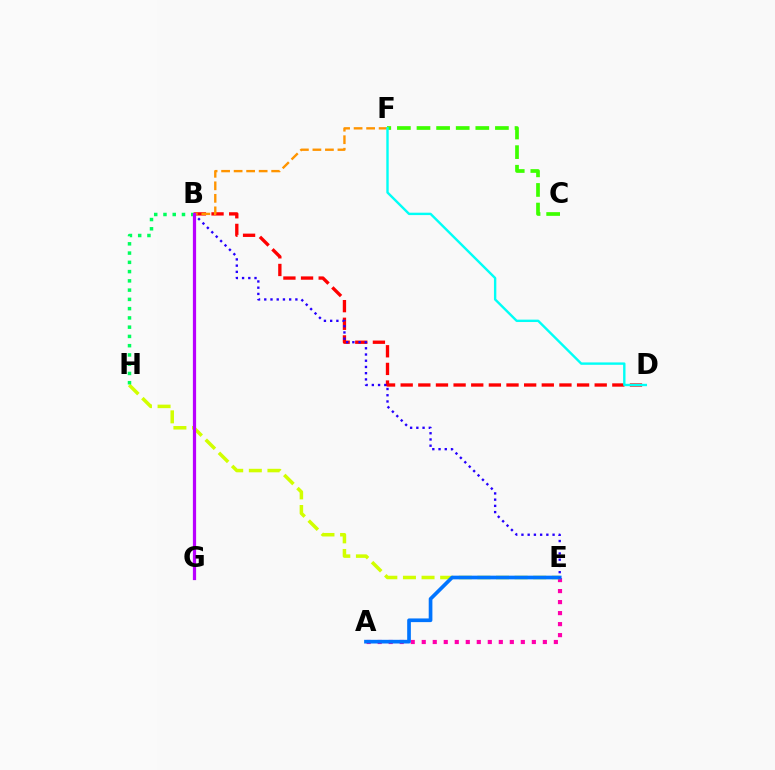{('A', 'E'): [{'color': '#ff00ac', 'line_style': 'dotted', 'thickness': 2.99}, {'color': '#0074ff', 'line_style': 'solid', 'thickness': 2.65}], ('E', 'H'): [{'color': '#d1ff00', 'line_style': 'dashed', 'thickness': 2.53}], ('B', 'D'): [{'color': '#ff0000', 'line_style': 'dashed', 'thickness': 2.4}], ('B', 'H'): [{'color': '#00ff5c', 'line_style': 'dotted', 'thickness': 2.52}], ('B', 'F'): [{'color': '#ff9400', 'line_style': 'dashed', 'thickness': 1.7}], ('C', 'F'): [{'color': '#3dff00', 'line_style': 'dashed', 'thickness': 2.66}], ('B', 'E'): [{'color': '#2500ff', 'line_style': 'dotted', 'thickness': 1.69}], ('B', 'G'): [{'color': '#b900ff', 'line_style': 'solid', 'thickness': 2.32}], ('D', 'F'): [{'color': '#00fff6', 'line_style': 'solid', 'thickness': 1.72}]}